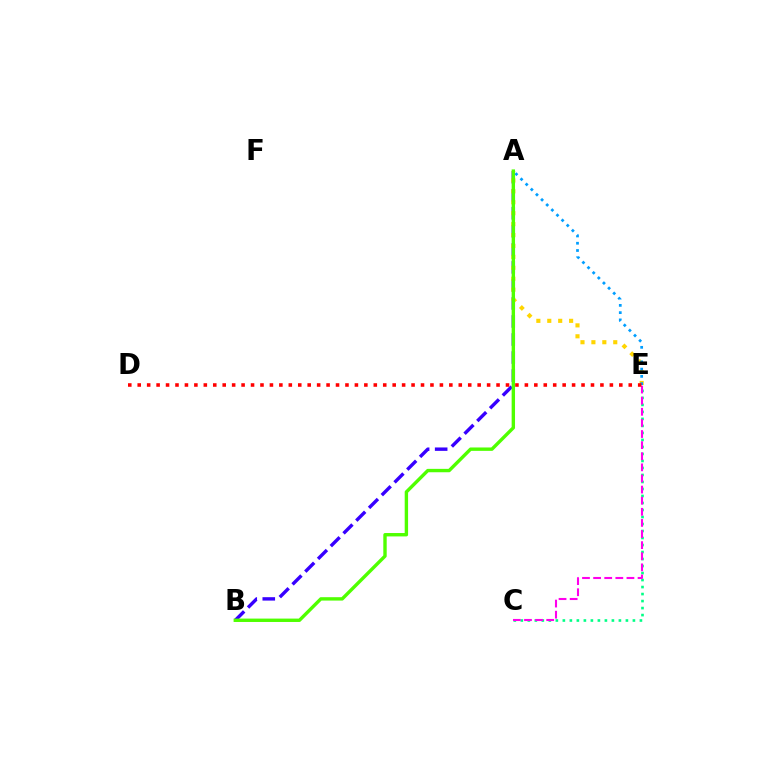{('A', 'B'): [{'color': '#3700ff', 'line_style': 'dashed', 'thickness': 2.45}, {'color': '#4fff00', 'line_style': 'solid', 'thickness': 2.44}], ('C', 'E'): [{'color': '#00ff86', 'line_style': 'dotted', 'thickness': 1.9}, {'color': '#ff00ed', 'line_style': 'dashed', 'thickness': 1.51}], ('A', 'E'): [{'color': '#ffd500', 'line_style': 'dotted', 'thickness': 2.97}, {'color': '#009eff', 'line_style': 'dotted', 'thickness': 1.97}], ('D', 'E'): [{'color': '#ff0000', 'line_style': 'dotted', 'thickness': 2.57}]}